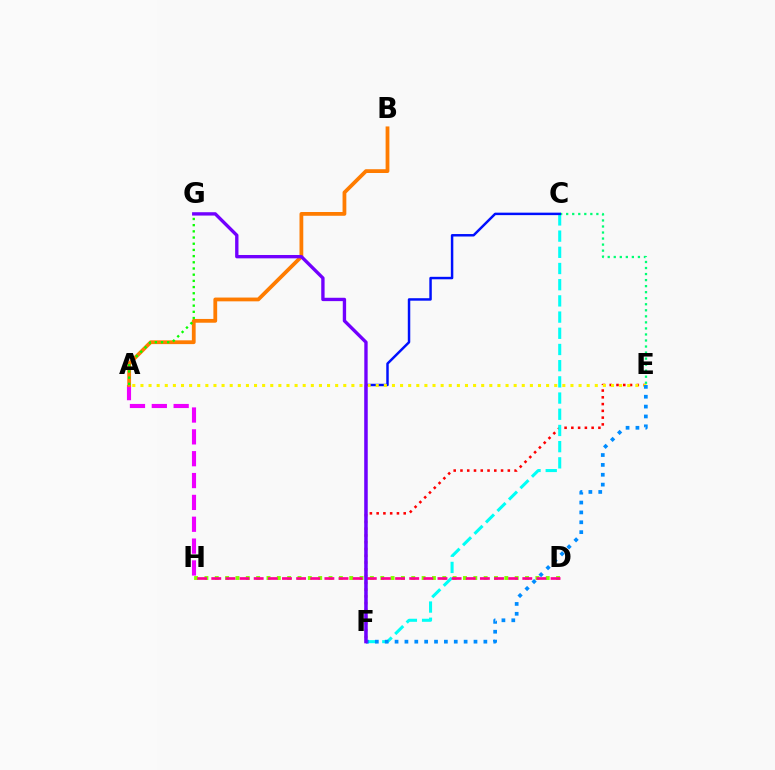{('A', 'H'): [{'color': '#ee00ff', 'line_style': 'dashed', 'thickness': 2.97}], ('A', 'B'): [{'color': '#ff7c00', 'line_style': 'solid', 'thickness': 2.72}], ('E', 'F'): [{'color': '#ff0000', 'line_style': 'dotted', 'thickness': 1.84}, {'color': '#008cff', 'line_style': 'dotted', 'thickness': 2.68}], ('C', 'E'): [{'color': '#00ff74', 'line_style': 'dotted', 'thickness': 1.64}], ('A', 'G'): [{'color': '#08ff00', 'line_style': 'dotted', 'thickness': 1.68}], ('C', 'F'): [{'color': '#00fff6', 'line_style': 'dashed', 'thickness': 2.2}, {'color': '#0010ff', 'line_style': 'solid', 'thickness': 1.78}], ('A', 'E'): [{'color': '#fcf500', 'line_style': 'dotted', 'thickness': 2.2}], ('D', 'H'): [{'color': '#84ff00', 'line_style': 'dotted', 'thickness': 2.81}, {'color': '#ff0094', 'line_style': 'dashed', 'thickness': 1.92}], ('F', 'G'): [{'color': '#7200ff', 'line_style': 'solid', 'thickness': 2.41}]}